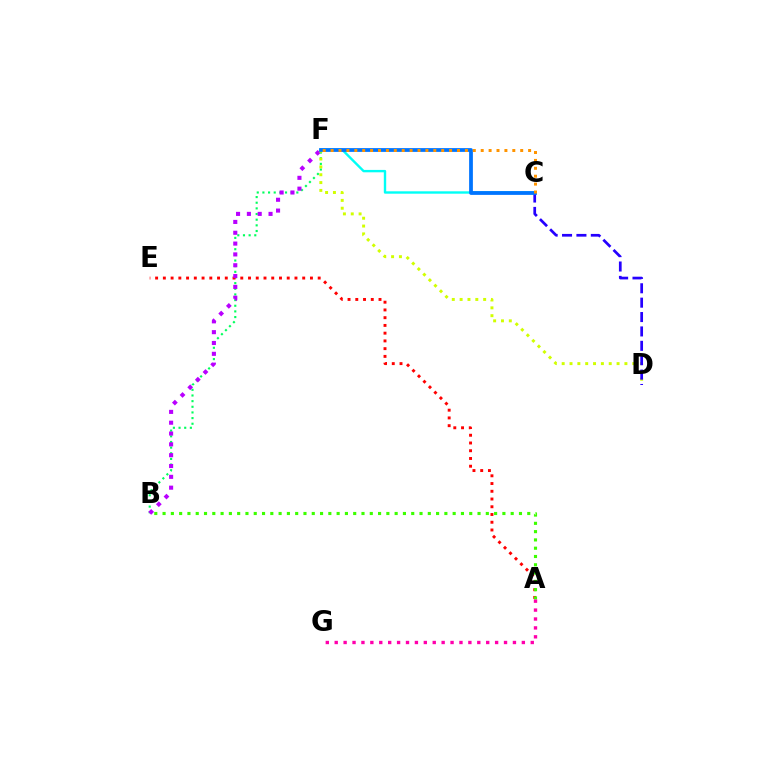{('B', 'F'): [{'color': '#00ff5c', 'line_style': 'dotted', 'thickness': 1.54}, {'color': '#b900ff', 'line_style': 'dotted', 'thickness': 2.94}], ('A', 'E'): [{'color': '#ff0000', 'line_style': 'dotted', 'thickness': 2.1}], ('C', 'F'): [{'color': '#00fff6', 'line_style': 'solid', 'thickness': 1.72}, {'color': '#0074ff', 'line_style': 'solid', 'thickness': 2.71}, {'color': '#ff9400', 'line_style': 'dotted', 'thickness': 2.15}], ('D', 'F'): [{'color': '#d1ff00', 'line_style': 'dotted', 'thickness': 2.13}], ('A', 'B'): [{'color': '#3dff00', 'line_style': 'dotted', 'thickness': 2.25}], ('C', 'D'): [{'color': '#2500ff', 'line_style': 'dashed', 'thickness': 1.95}], ('A', 'G'): [{'color': '#ff00ac', 'line_style': 'dotted', 'thickness': 2.42}]}